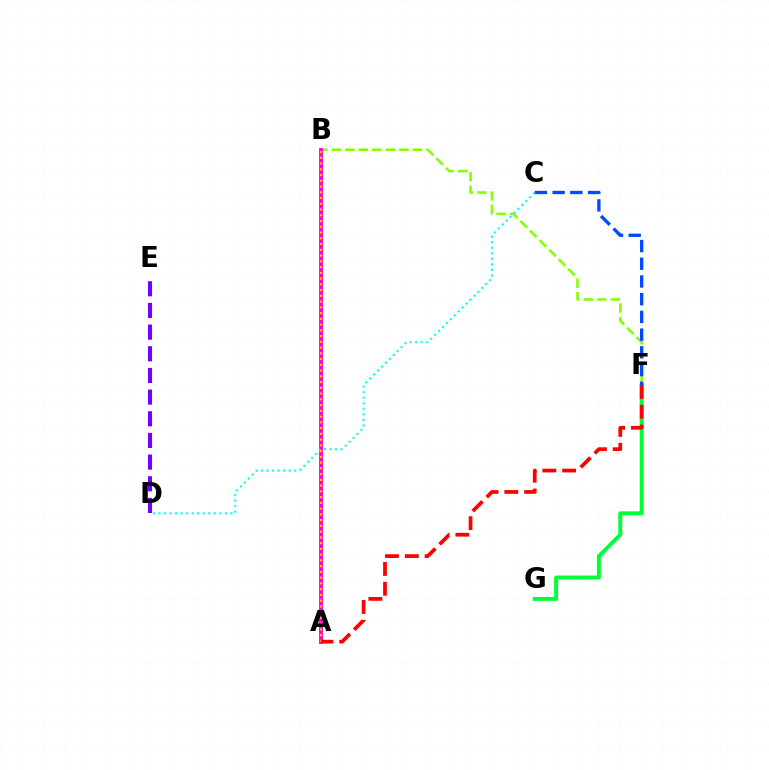{('D', 'E'): [{'color': '#7200ff', 'line_style': 'dashed', 'thickness': 2.94}], ('F', 'G'): [{'color': '#00ff39', 'line_style': 'solid', 'thickness': 2.84}], ('B', 'F'): [{'color': '#84ff00', 'line_style': 'dashed', 'thickness': 1.84}], ('A', 'B'): [{'color': '#ff00cf', 'line_style': 'solid', 'thickness': 2.8}, {'color': '#ffbd00', 'line_style': 'dotted', 'thickness': 1.56}], ('C', 'D'): [{'color': '#00fff6', 'line_style': 'dotted', 'thickness': 1.5}], ('C', 'F'): [{'color': '#004bff', 'line_style': 'dashed', 'thickness': 2.41}], ('A', 'F'): [{'color': '#ff0000', 'line_style': 'dashed', 'thickness': 2.69}]}